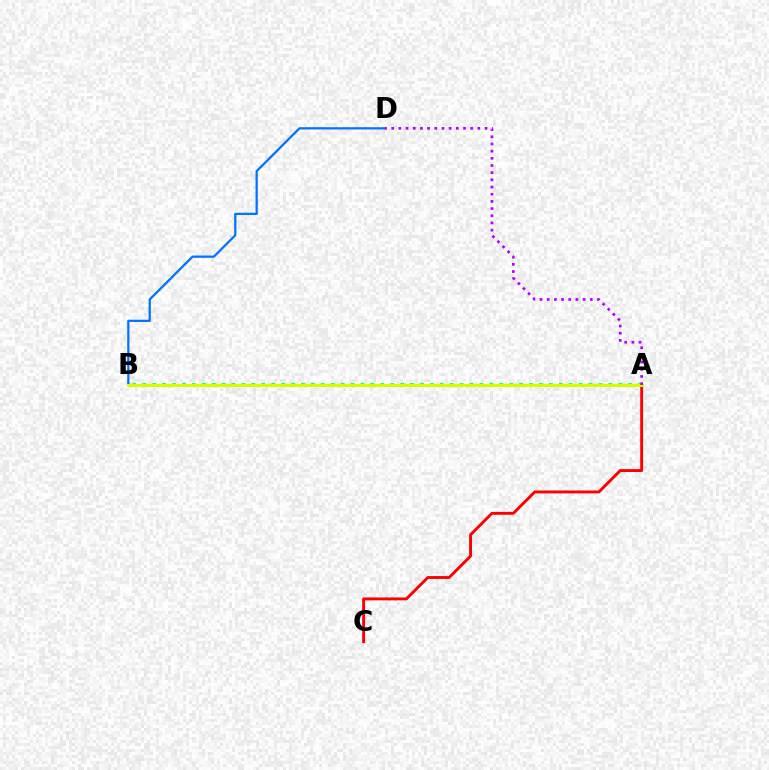{('A', 'C'): [{'color': '#ff0000', 'line_style': 'solid', 'thickness': 2.09}], ('A', 'B'): [{'color': '#00ff5c', 'line_style': 'dotted', 'thickness': 2.69}, {'color': '#d1ff00', 'line_style': 'solid', 'thickness': 2.16}], ('B', 'D'): [{'color': '#0074ff', 'line_style': 'solid', 'thickness': 1.62}], ('A', 'D'): [{'color': '#b900ff', 'line_style': 'dotted', 'thickness': 1.95}]}